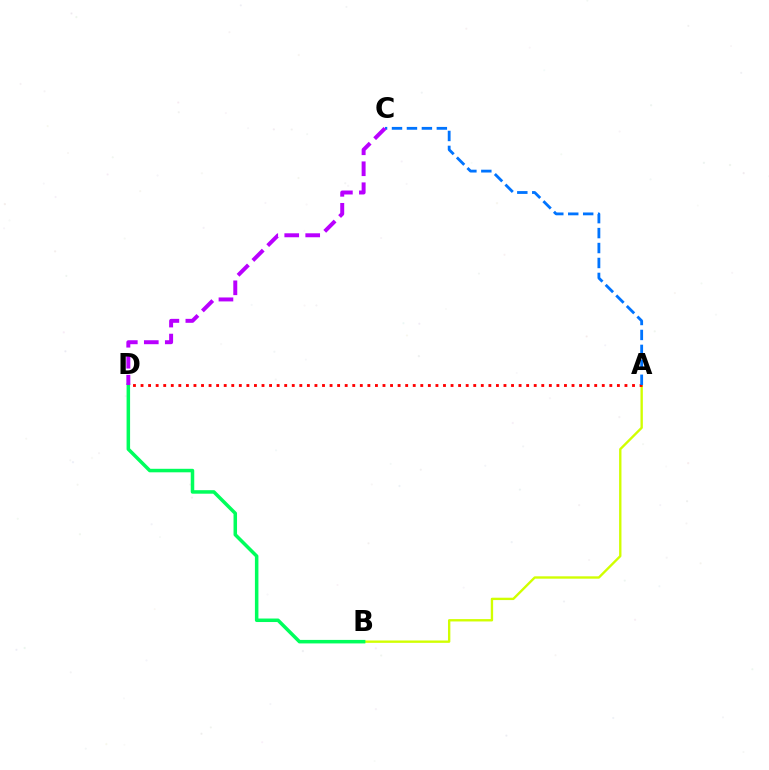{('A', 'B'): [{'color': '#d1ff00', 'line_style': 'solid', 'thickness': 1.7}], ('B', 'D'): [{'color': '#00ff5c', 'line_style': 'solid', 'thickness': 2.53}], ('A', 'D'): [{'color': '#ff0000', 'line_style': 'dotted', 'thickness': 2.05}], ('A', 'C'): [{'color': '#0074ff', 'line_style': 'dashed', 'thickness': 2.03}], ('C', 'D'): [{'color': '#b900ff', 'line_style': 'dashed', 'thickness': 2.85}]}